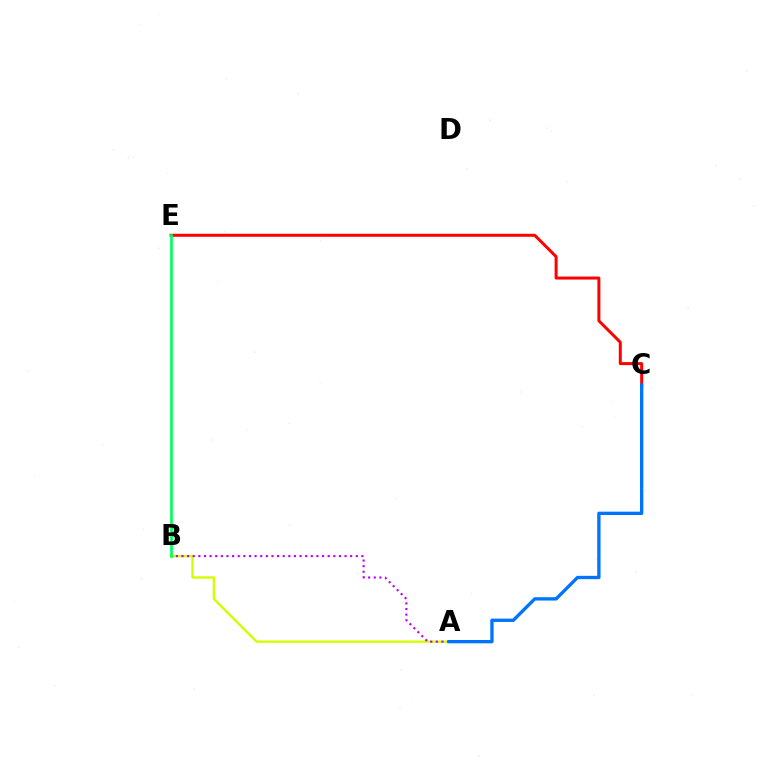{('A', 'B'): [{'color': '#d1ff00', 'line_style': 'solid', 'thickness': 1.72}, {'color': '#b900ff', 'line_style': 'dotted', 'thickness': 1.53}], ('C', 'E'): [{'color': '#ff0000', 'line_style': 'solid', 'thickness': 2.16}], ('B', 'E'): [{'color': '#00ff5c', 'line_style': 'solid', 'thickness': 1.93}], ('A', 'C'): [{'color': '#0074ff', 'line_style': 'solid', 'thickness': 2.39}]}